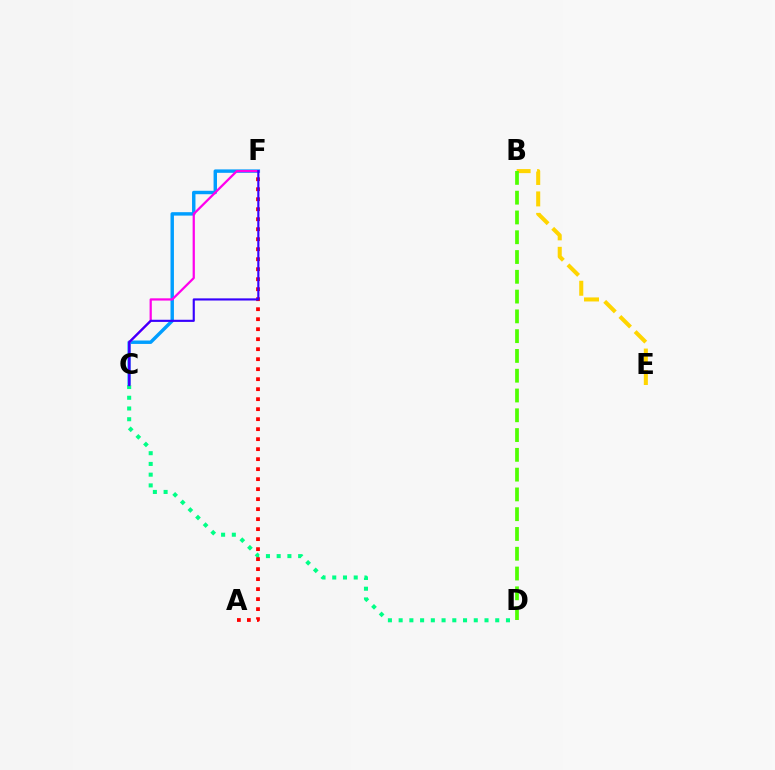{('B', 'E'): [{'color': '#ffd500', 'line_style': 'dashed', 'thickness': 2.91}], ('C', 'F'): [{'color': '#009eff', 'line_style': 'solid', 'thickness': 2.47}, {'color': '#ff00ed', 'line_style': 'solid', 'thickness': 1.62}, {'color': '#3700ff', 'line_style': 'solid', 'thickness': 1.54}], ('C', 'D'): [{'color': '#00ff86', 'line_style': 'dotted', 'thickness': 2.92}], ('B', 'D'): [{'color': '#4fff00', 'line_style': 'dashed', 'thickness': 2.69}], ('A', 'F'): [{'color': '#ff0000', 'line_style': 'dotted', 'thickness': 2.72}]}